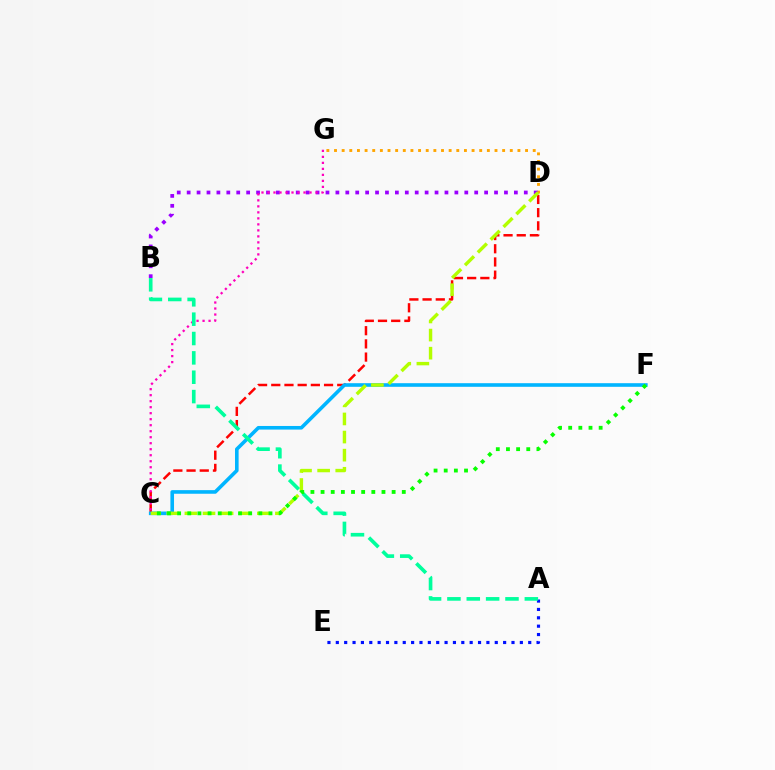{('A', 'E'): [{'color': '#0010ff', 'line_style': 'dotted', 'thickness': 2.27}], ('C', 'D'): [{'color': '#ff0000', 'line_style': 'dashed', 'thickness': 1.79}, {'color': '#b3ff00', 'line_style': 'dashed', 'thickness': 2.46}], ('C', 'F'): [{'color': '#00b5ff', 'line_style': 'solid', 'thickness': 2.6}, {'color': '#08ff00', 'line_style': 'dotted', 'thickness': 2.76}], ('D', 'G'): [{'color': '#ffa500', 'line_style': 'dotted', 'thickness': 2.08}], ('B', 'D'): [{'color': '#9b00ff', 'line_style': 'dotted', 'thickness': 2.69}], ('C', 'G'): [{'color': '#ff00bd', 'line_style': 'dotted', 'thickness': 1.63}], ('A', 'B'): [{'color': '#00ff9d', 'line_style': 'dashed', 'thickness': 2.63}]}